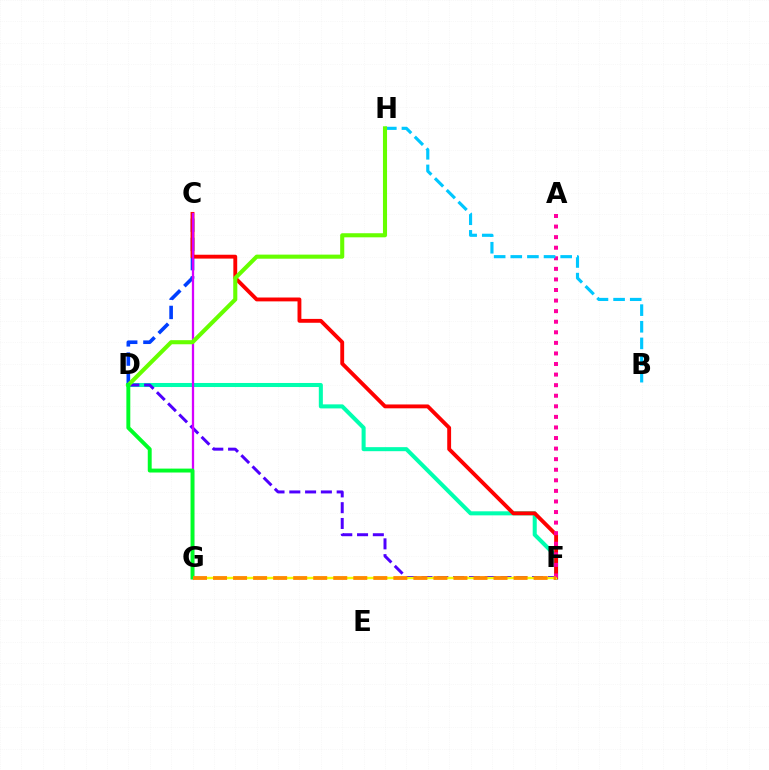{('D', 'F'): [{'color': '#00ffaf', 'line_style': 'solid', 'thickness': 2.91}, {'color': '#4f00ff', 'line_style': 'dashed', 'thickness': 2.14}], ('C', 'D'): [{'color': '#003fff', 'line_style': 'dashed', 'thickness': 2.61}], ('C', 'F'): [{'color': '#ff0000', 'line_style': 'solid', 'thickness': 2.78}], ('F', 'G'): [{'color': '#eeff00', 'line_style': 'solid', 'thickness': 1.74}, {'color': '#ff8800', 'line_style': 'dashed', 'thickness': 2.72}], ('C', 'G'): [{'color': '#d600ff', 'line_style': 'solid', 'thickness': 1.64}], ('A', 'F'): [{'color': '#ff00a0', 'line_style': 'dotted', 'thickness': 2.87}], ('B', 'H'): [{'color': '#00c7ff', 'line_style': 'dashed', 'thickness': 2.26}], ('D', 'H'): [{'color': '#66ff00', 'line_style': 'solid', 'thickness': 2.94}], ('D', 'G'): [{'color': '#00ff27', 'line_style': 'solid', 'thickness': 2.82}]}